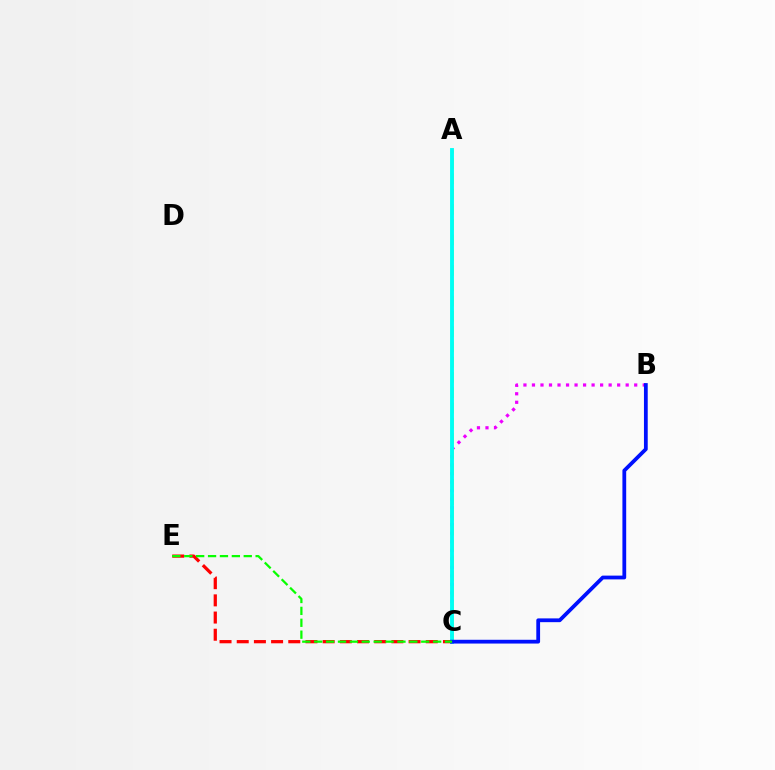{('B', 'C'): [{'color': '#ee00ff', 'line_style': 'dotted', 'thickness': 2.31}, {'color': '#0010ff', 'line_style': 'solid', 'thickness': 2.72}], ('A', 'C'): [{'color': '#fcf500', 'line_style': 'dashed', 'thickness': 2.08}, {'color': '#00fff6', 'line_style': 'solid', 'thickness': 2.79}], ('C', 'E'): [{'color': '#ff0000', 'line_style': 'dashed', 'thickness': 2.33}, {'color': '#08ff00', 'line_style': 'dashed', 'thickness': 1.62}]}